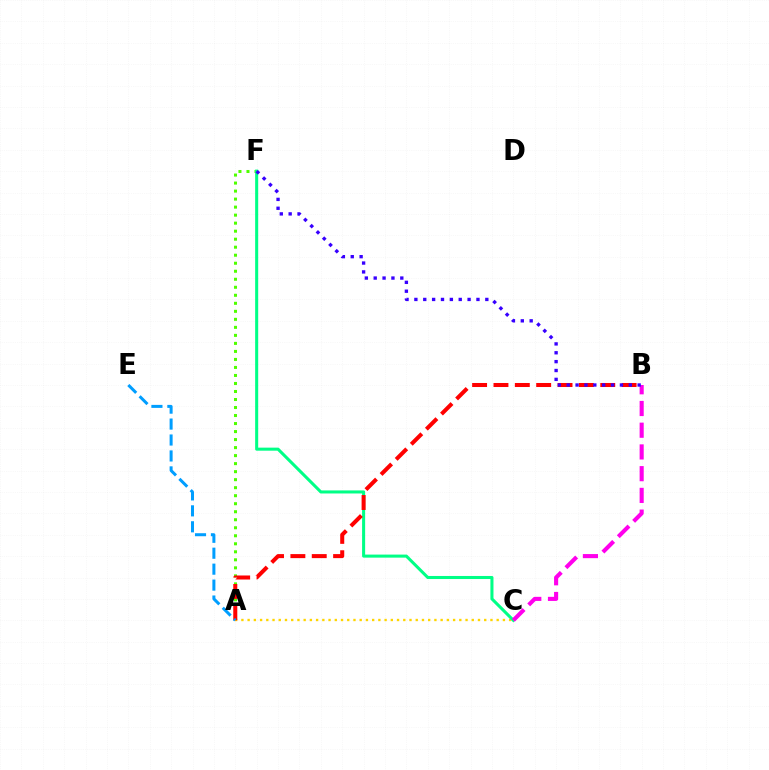{('A', 'F'): [{'color': '#4fff00', 'line_style': 'dotted', 'thickness': 2.18}], ('A', 'C'): [{'color': '#ffd500', 'line_style': 'dotted', 'thickness': 1.69}], ('C', 'F'): [{'color': '#00ff86', 'line_style': 'solid', 'thickness': 2.2}], ('A', 'B'): [{'color': '#ff0000', 'line_style': 'dashed', 'thickness': 2.9}], ('B', 'C'): [{'color': '#ff00ed', 'line_style': 'dashed', 'thickness': 2.95}], ('A', 'E'): [{'color': '#009eff', 'line_style': 'dashed', 'thickness': 2.17}], ('B', 'F'): [{'color': '#3700ff', 'line_style': 'dotted', 'thickness': 2.41}]}